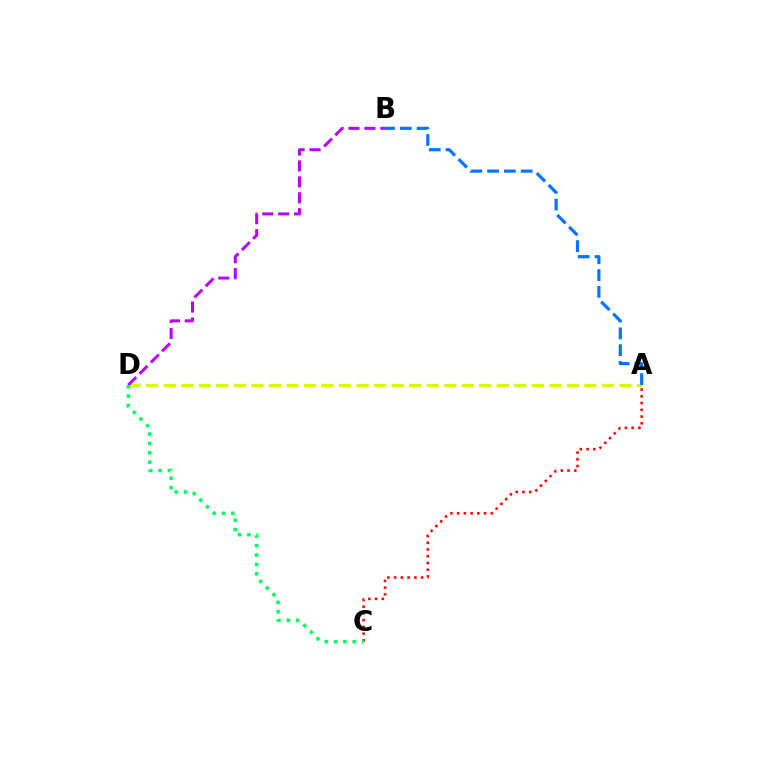{('A', 'D'): [{'color': '#d1ff00', 'line_style': 'dashed', 'thickness': 2.38}], ('A', 'B'): [{'color': '#0074ff', 'line_style': 'dashed', 'thickness': 2.28}], ('A', 'C'): [{'color': '#ff0000', 'line_style': 'dotted', 'thickness': 1.83}], ('B', 'D'): [{'color': '#b900ff', 'line_style': 'dashed', 'thickness': 2.16}], ('C', 'D'): [{'color': '#00ff5c', 'line_style': 'dotted', 'thickness': 2.54}]}